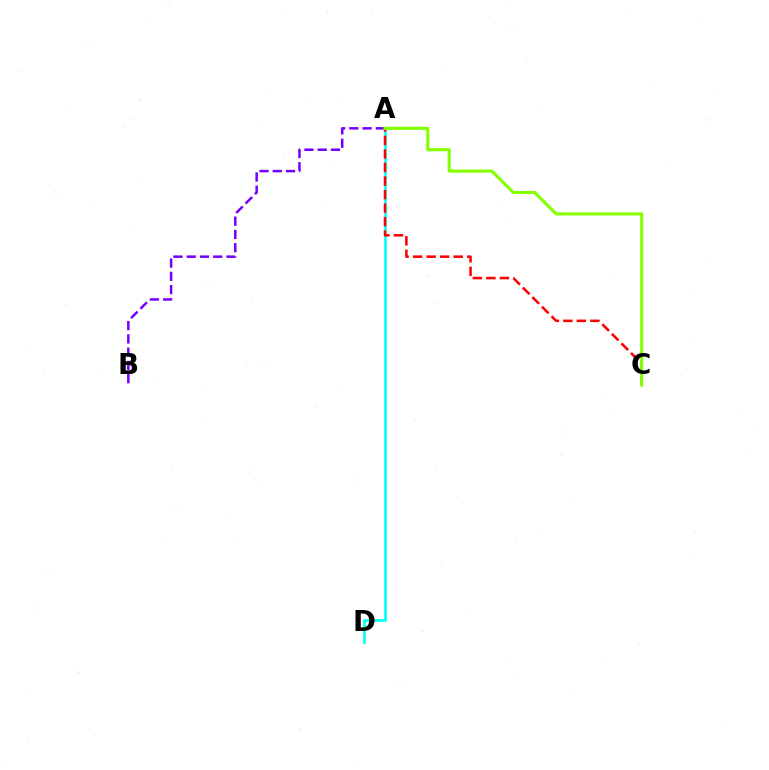{('A', 'D'): [{'color': '#00fff6', 'line_style': 'solid', 'thickness': 1.9}], ('A', 'B'): [{'color': '#7200ff', 'line_style': 'dashed', 'thickness': 1.8}], ('A', 'C'): [{'color': '#ff0000', 'line_style': 'dashed', 'thickness': 1.84}, {'color': '#84ff00', 'line_style': 'solid', 'thickness': 2.23}]}